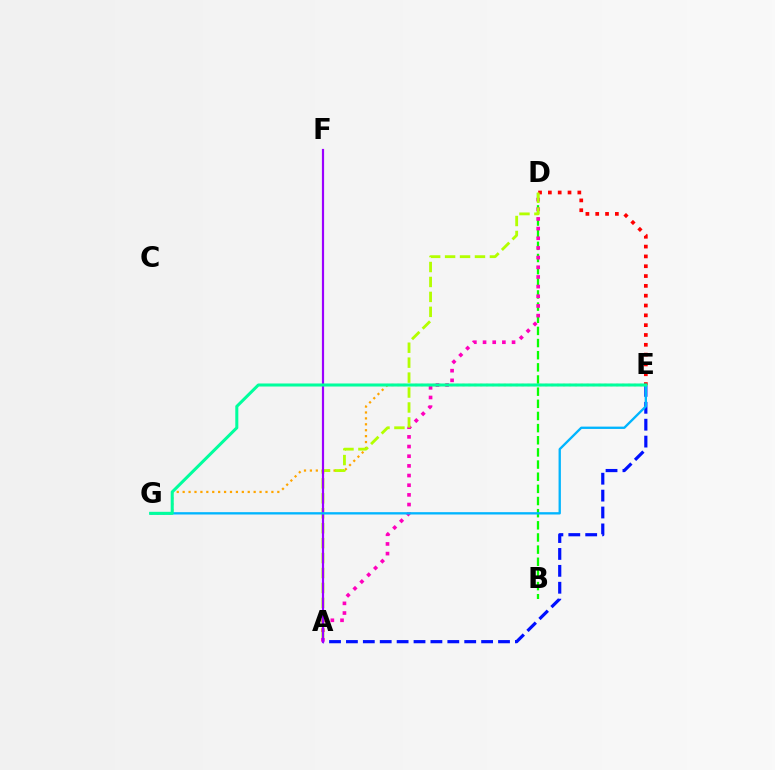{('A', 'E'): [{'color': '#0010ff', 'line_style': 'dashed', 'thickness': 2.3}], ('B', 'D'): [{'color': '#08ff00', 'line_style': 'dashed', 'thickness': 1.65}], ('D', 'E'): [{'color': '#ff0000', 'line_style': 'dotted', 'thickness': 2.67}], ('A', 'D'): [{'color': '#ff00bd', 'line_style': 'dotted', 'thickness': 2.63}, {'color': '#b3ff00', 'line_style': 'dashed', 'thickness': 2.03}], ('E', 'G'): [{'color': '#ffa500', 'line_style': 'dotted', 'thickness': 1.61}, {'color': '#00b5ff', 'line_style': 'solid', 'thickness': 1.68}, {'color': '#00ff9d', 'line_style': 'solid', 'thickness': 2.19}], ('A', 'F'): [{'color': '#9b00ff', 'line_style': 'solid', 'thickness': 1.58}]}